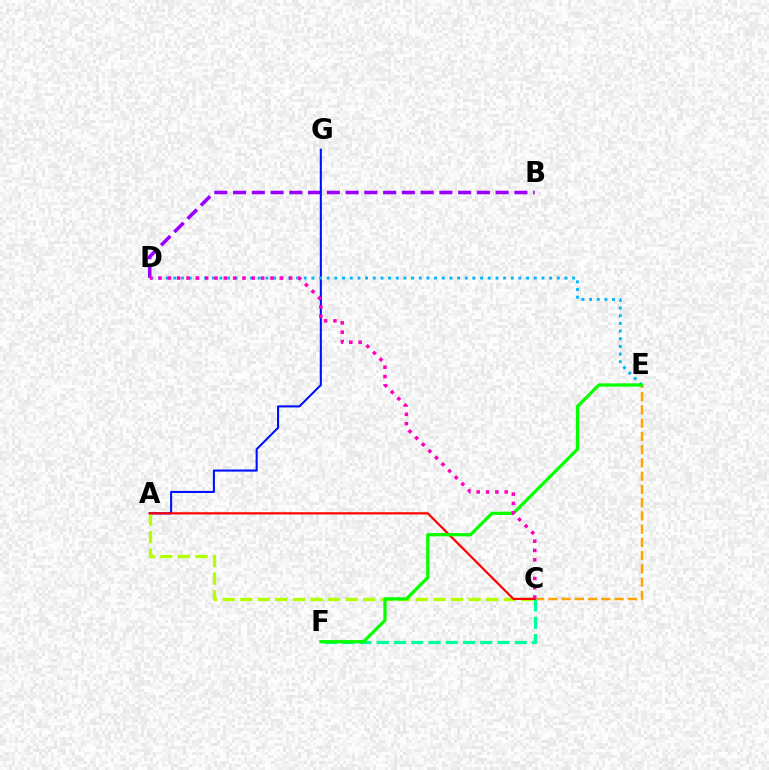{('C', 'E'): [{'color': '#ffa500', 'line_style': 'dashed', 'thickness': 1.8}], ('C', 'F'): [{'color': '#00ff9d', 'line_style': 'dashed', 'thickness': 2.34}], ('B', 'D'): [{'color': '#9b00ff', 'line_style': 'dashed', 'thickness': 2.55}], ('A', 'G'): [{'color': '#0010ff', 'line_style': 'solid', 'thickness': 1.5}], ('A', 'C'): [{'color': '#b3ff00', 'line_style': 'dashed', 'thickness': 2.39}, {'color': '#ff0000', 'line_style': 'solid', 'thickness': 1.58}], ('D', 'E'): [{'color': '#00b5ff', 'line_style': 'dotted', 'thickness': 2.08}], ('E', 'F'): [{'color': '#08ff00', 'line_style': 'solid', 'thickness': 2.35}], ('C', 'D'): [{'color': '#ff00bd', 'line_style': 'dotted', 'thickness': 2.53}]}